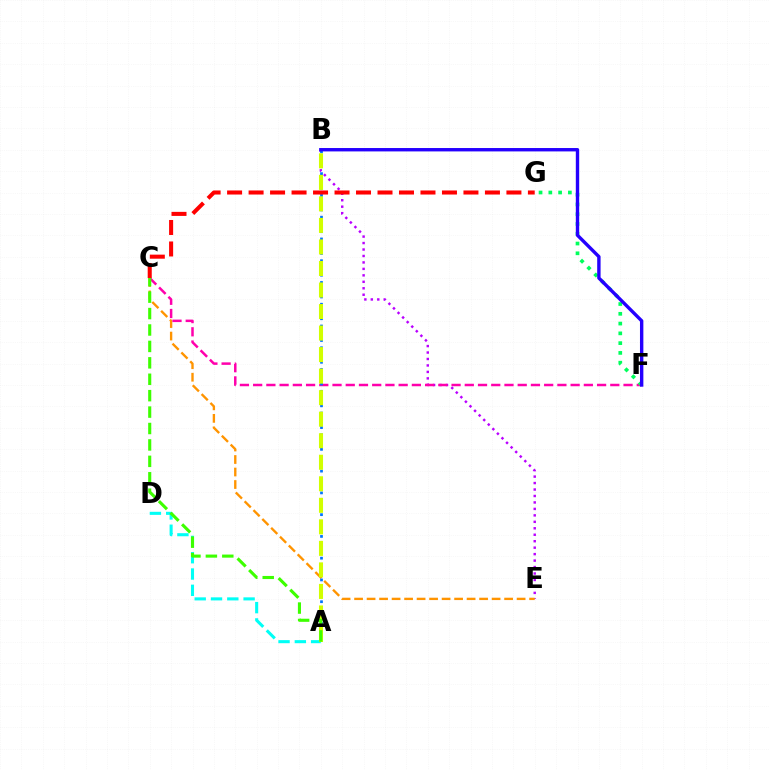{('B', 'E'): [{'color': '#b900ff', 'line_style': 'dotted', 'thickness': 1.76}], ('C', 'E'): [{'color': '#ff9400', 'line_style': 'dashed', 'thickness': 1.7}], ('A', 'D'): [{'color': '#00fff6', 'line_style': 'dashed', 'thickness': 2.21}], ('C', 'F'): [{'color': '#ff00ac', 'line_style': 'dashed', 'thickness': 1.8}], ('A', 'B'): [{'color': '#0074ff', 'line_style': 'dotted', 'thickness': 1.97}, {'color': '#d1ff00', 'line_style': 'dashed', 'thickness': 2.92}], ('F', 'G'): [{'color': '#00ff5c', 'line_style': 'dotted', 'thickness': 2.66}], ('B', 'F'): [{'color': '#2500ff', 'line_style': 'solid', 'thickness': 2.44}], ('C', 'G'): [{'color': '#ff0000', 'line_style': 'dashed', 'thickness': 2.92}], ('A', 'C'): [{'color': '#3dff00', 'line_style': 'dashed', 'thickness': 2.23}]}